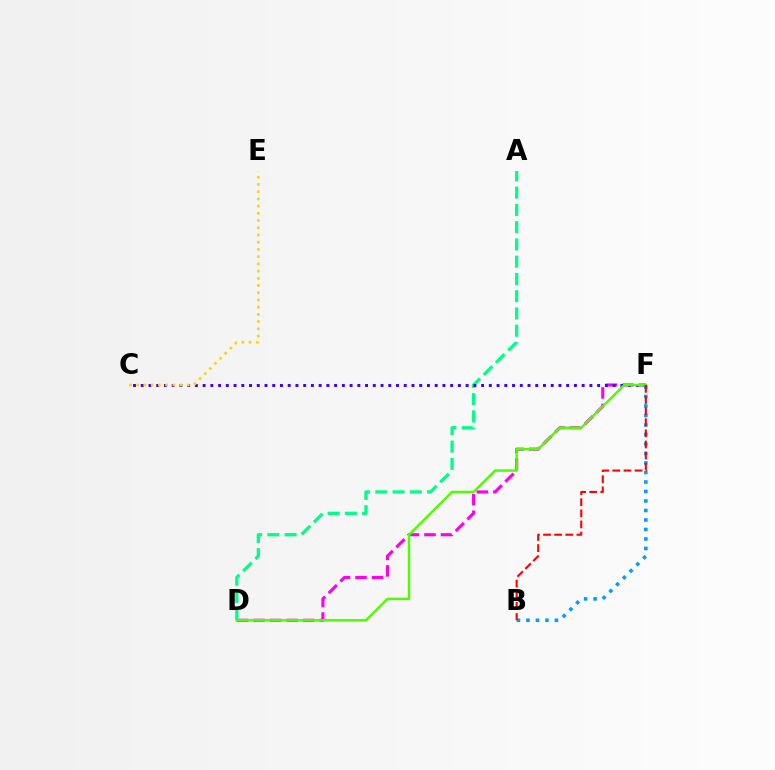{('D', 'F'): [{'color': '#ff00ed', 'line_style': 'dashed', 'thickness': 2.24}, {'color': '#4fff00', 'line_style': 'solid', 'thickness': 1.76}], ('A', 'D'): [{'color': '#00ff86', 'line_style': 'dashed', 'thickness': 2.34}], ('C', 'F'): [{'color': '#3700ff', 'line_style': 'dotted', 'thickness': 2.1}], ('C', 'E'): [{'color': '#ffd500', 'line_style': 'dotted', 'thickness': 1.96}], ('B', 'F'): [{'color': '#009eff', 'line_style': 'dotted', 'thickness': 2.58}, {'color': '#ff0000', 'line_style': 'dashed', 'thickness': 1.51}]}